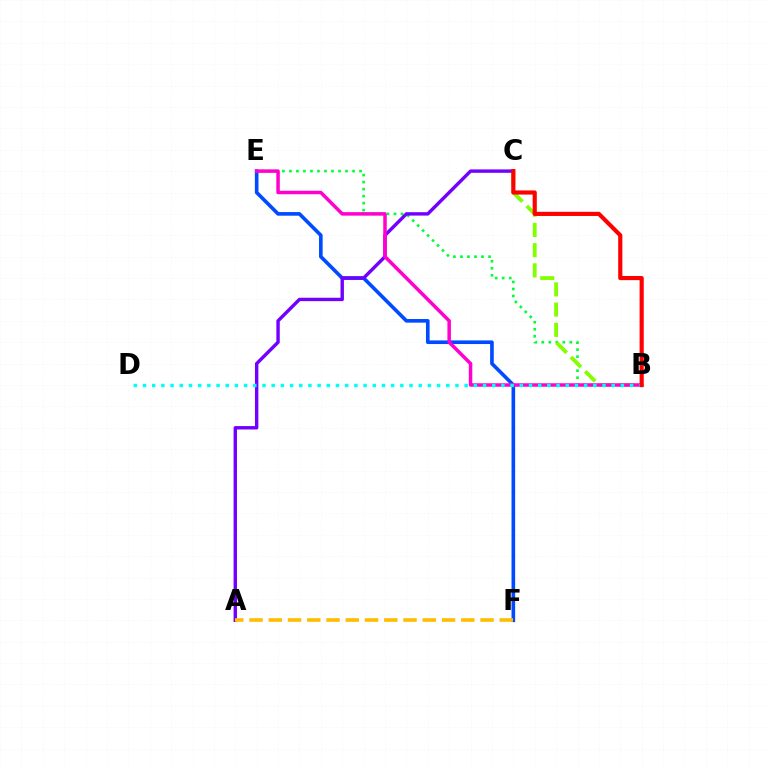{('B', 'E'): [{'color': '#00ff39', 'line_style': 'dotted', 'thickness': 1.91}, {'color': '#ff00cf', 'line_style': 'solid', 'thickness': 2.52}], ('B', 'C'): [{'color': '#84ff00', 'line_style': 'dashed', 'thickness': 2.75}, {'color': '#ff0000', 'line_style': 'solid', 'thickness': 2.99}], ('E', 'F'): [{'color': '#004bff', 'line_style': 'solid', 'thickness': 2.61}], ('A', 'C'): [{'color': '#7200ff', 'line_style': 'solid', 'thickness': 2.45}], ('B', 'D'): [{'color': '#00fff6', 'line_style': 'dotted', 'thickness': 2.5}], ('A', 'F'): [{'color': '#ffbd00', 'line_style': 'dashed', 'thickness': 2.62}]}